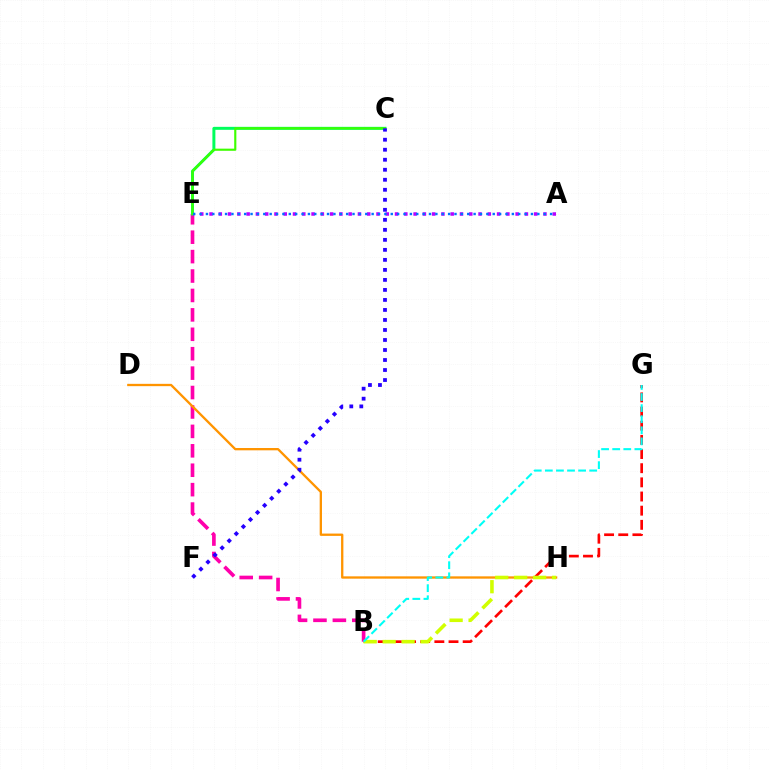{('B', 'G'): [{'color': '#ff0000', 'line_style': 'dashed', 'thickness': 1.92}, {'color': '#00fff6', 'line_style': 'dashed', 'thickness': 1.51}], ('B', 'E'): [{'color': '#ff00ac', 'line_style': 'dashed', 'thickness': 2.64}], ('D', 'H'): [{'color': '#ff9400', 'line_style': 'solid', 'thickness': 1.66}], ('A', 'E'): [{'color': '#b900ff', 'line_style': 'dotted', 'thickness': 2.52}, {'color': '#0074ff', 'line_style': 'dotted', 'thickness': 1.73}], ('B', 'H'): [{'color': '#d1ff00', 'line_style': 'dashed', 'thickness': 2.57}], ('C', 'E'): [{'color': '#00ff5c', 'line_style': 'solid', 'thickness': 2.15}, {'color': '#3dff00', 'line_style': 'solid', 'thickness': 1.54}], ('C', 'F'): [{'color': '#2500ff', 'line_style': 'dotted', 'thickness': 2.72}]}